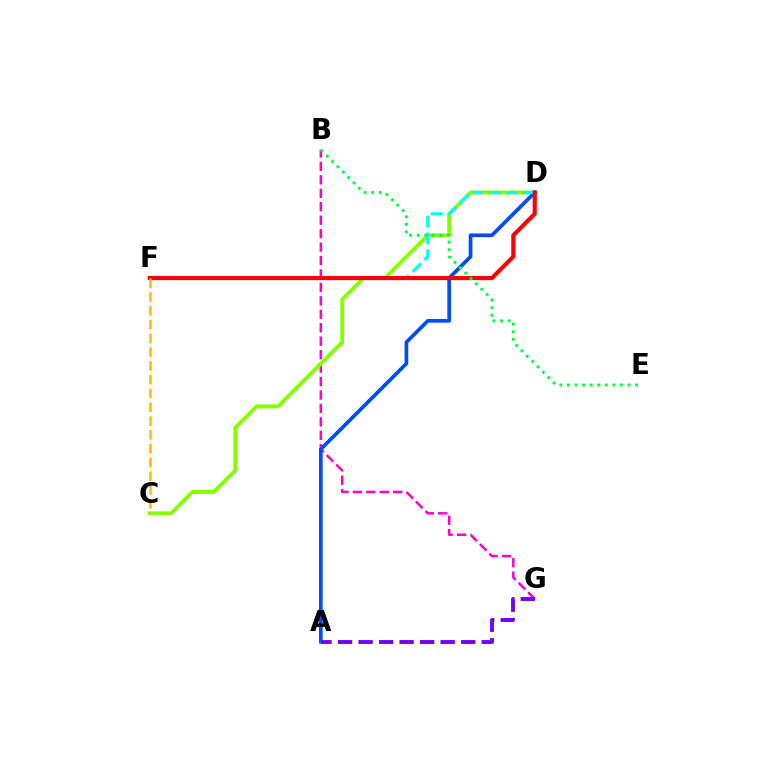{('B', 'G'): [{'color': '#ff00cf', 'line_style': 'dashed', 'thickness': 1.83}], ('C', 'D'): [{'color': '#84ff00', 'line_style': 'solid', 'thickness': 2.8}], ('A', 'D'): [{'color': '#004bff', 'line_style': 'solid', 'thickness': 2.66}], ('A', 'G'): [{'color': '#7200ff', 'line_style': 'dashed', 'thickness': 2.79}], ('D', 'F'): [{'color': '#00fff6', 'line_style': 'dashed', 'thickness': 2.29}, {'color': '#ff0000', 'line_style': 'solid', 'thickness': 2.98}], ('C', 'F'): [{'color': '#ffbd00', 'line_style': 'dashed', 'thickness': 1.87}], ('B', 'E'): [{'color': '#00ff39', 'line_style': 'dotted', 'thickness': 2.06}]}